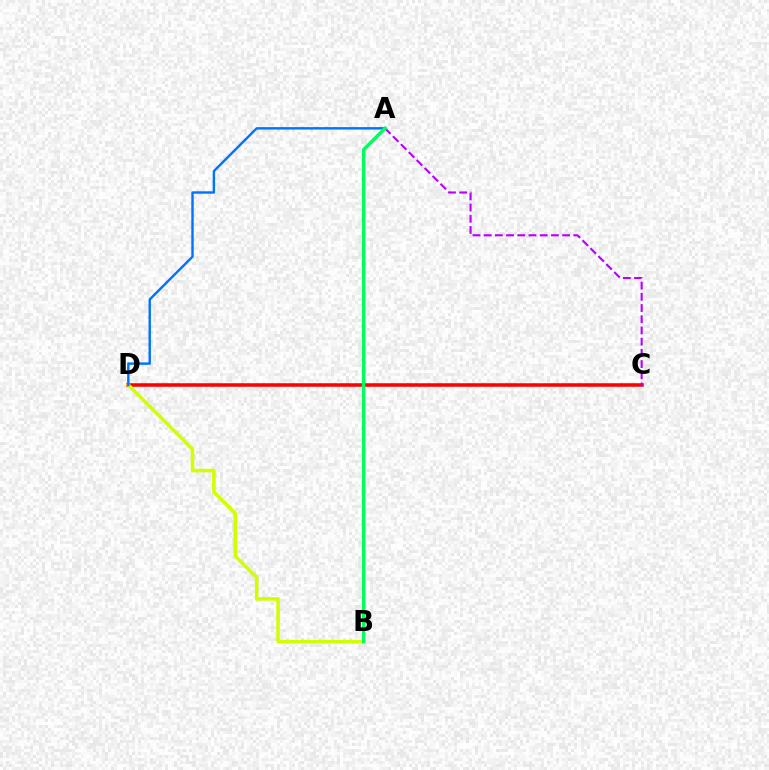{('C', 'D'): [{'color': '#ff0000', 'line_style': 'solid', 'thickness': 2.55}], ('A', 'C'): [{'color': '#b900ff', 'line_style': 'dashed', 'thickness': 1.52}], ('B', 'D'): [{'color': '#d1ff00', 'line_style': 'solid', 'thickness': 2.55}], ('A', 'D'): [{'color': '#0074ff', 'line_style': 'solid', 'thickness': 1.75}], ('A', 'B'): [{'color': '#00ff5c', 'line_style': 'solid', 'thickness': 2.51}]}